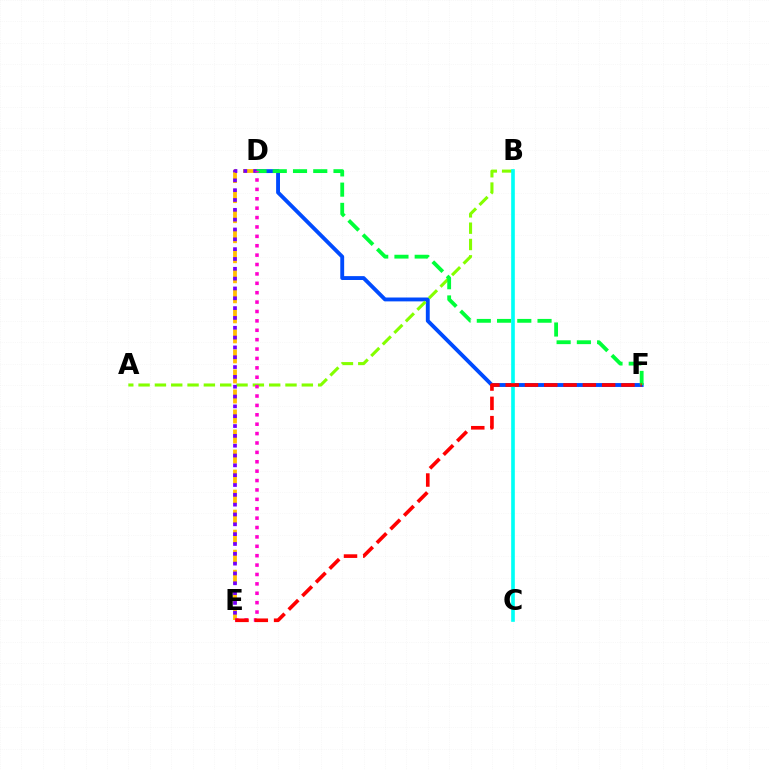{('D', 'F'): [{'color': '#004bff', 'line_style': 'solid', 'thickness': 2.79}, {'color': '#00ff39', 'line_style': 'dashed', 'thickness': 2.75}], ('A', 'B'): [{'color': '#84ff00', 'line_style': 'dashed', 'thickness': 2.22}], ('D', 'E'): [{'color': '#ffbd00', 'line_style': 'dashed', 'thickness': 2.72}, {'color': '#7200ff', 'line_style': 'dotted', 'thickness': 2.67}, {'color': '#ff00cf', 'line_style': 'dotted', 'thickness': 2.55}], ('B', 'C'): [{'color': '#00fff6', 'line_style': 'solid', 'thickness': 2.63}], ('E', 'F'): [{'color': '#ff0000', 'line_style': 'dashed', 'thickness': 2.62}]}